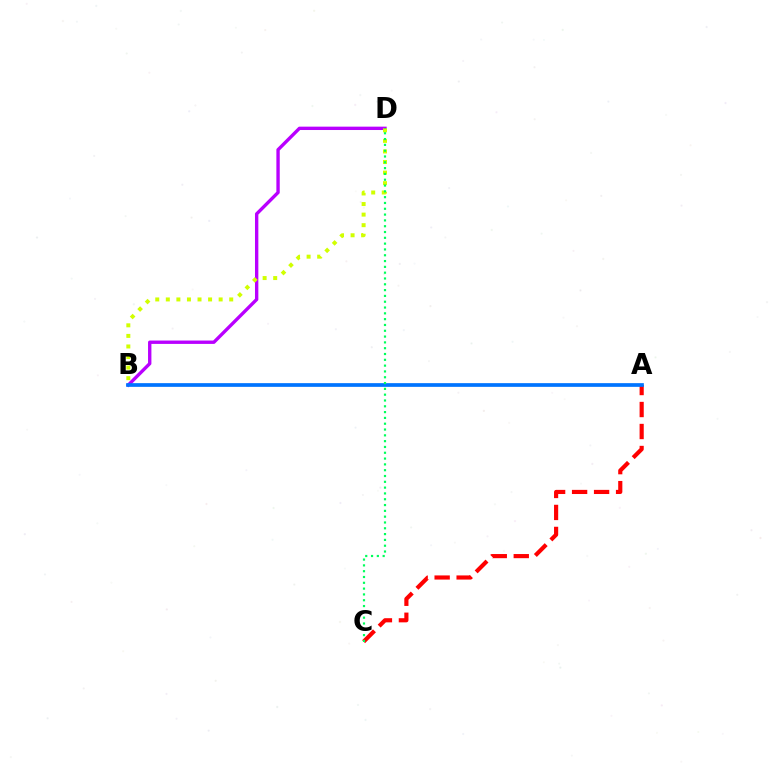{('B', 'D'): [{'color': '#b900ff', 'line_style': 'solid', 'thickness': 2.42}, {'color': '#d1ff00', 'line_style': 'dotted', 'thickness': 2.87}], ('A', 'C'): [{'color': '#ff0000', 'line_style': 'dashed', 'thickness': 2.99}], ('A', 'B'): [{'color': '#0074ff', 'line_style': 'solid', 'thickness': 2.66}], ('C', 'D'): [{'color': '#00ff5c', 'line_style': 'dotted', 'thickness': 1.58}]}